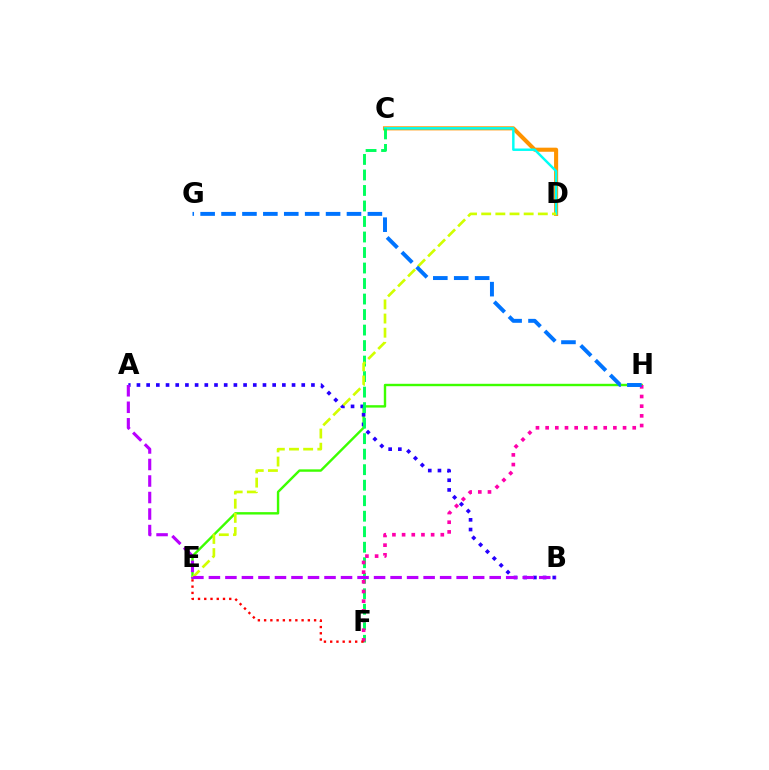{('C', 'D'): [{'color': '#ff9400', 'line_style': 'solid', 'thickness': 2.94}, {'color': '#00fff6', 'line_style': 'solid', 'thickness': 1.76}], ('E', 'H'): [{'color': '#3dff00', 'line_style': 'solid', 'thickness': 1.73}], ('A', 'B'): [{'color': '#2500ff', 'line_style': 'dotted', 'thickness': 2.63}, {'color': '#b900ff', 'line_style': 'dashed', 'thickness': 2.24}], ('C', 'F'): [{'color': '#00ff5c', 'line_style': 'dashed', 'thickness': 2.11}], ('F', 'H'): [{'color': '#ff00ac', 'line_style': 'dotted', 'thickness': 2.63}], ('D', 'E'): [{'color': '#d1ff00', 'line_style': 'dashed', 'thickness': 1.92}], ('E', 'F'): [{'color': '#ff0000', 'line_style': 'dotted', 'thickness': 1.7}], ('G', 'H'): [{'color': '#0074ff', 'line_style': 'dashed', 'thickness': 2.84}]}